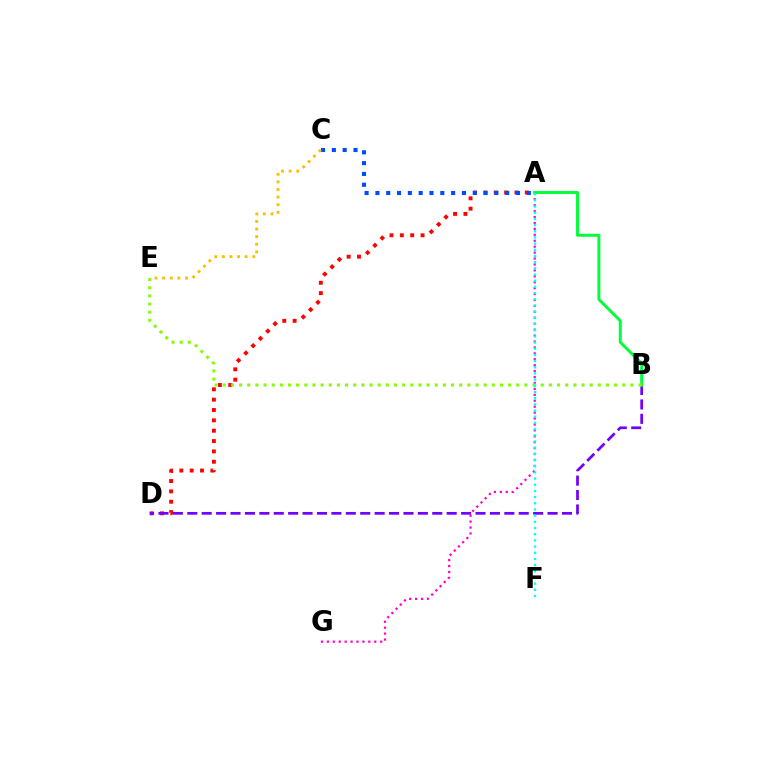{('A', 'D'): [{'color': '#ff0000', 'line_style': 'dotted', 'thickness': 2.81}], ('A', 'G'): [{'color': '#ff00cf', 'line_style': 'dotted', 'thickness': 1.61}], ('A', 'C'): [{'color': '#004bff', 'line_style': 'dotted', 'thickness': 2.94}], ('C', 'E'): [{'color': '#ffbd00', 'line_style': 'dotted', 'thickness': 2.07}], ('B', 'D'): [{'color': '#7200ff', 'line_style': 'dashed', 'thickness': 1.96}], ('A', 'B'): [{'color': '#00ff39', 'line_style': 'solid', 'thickness': 2.13}], ('B', 'E'): [{'color': '#84ff00', 'line_style': 'dotted', 'thickness': 2.22}], ('A', 'F'): [{'color': '#00fff6', 'line_style': 'dotted', 'thickness': 1.68}]}